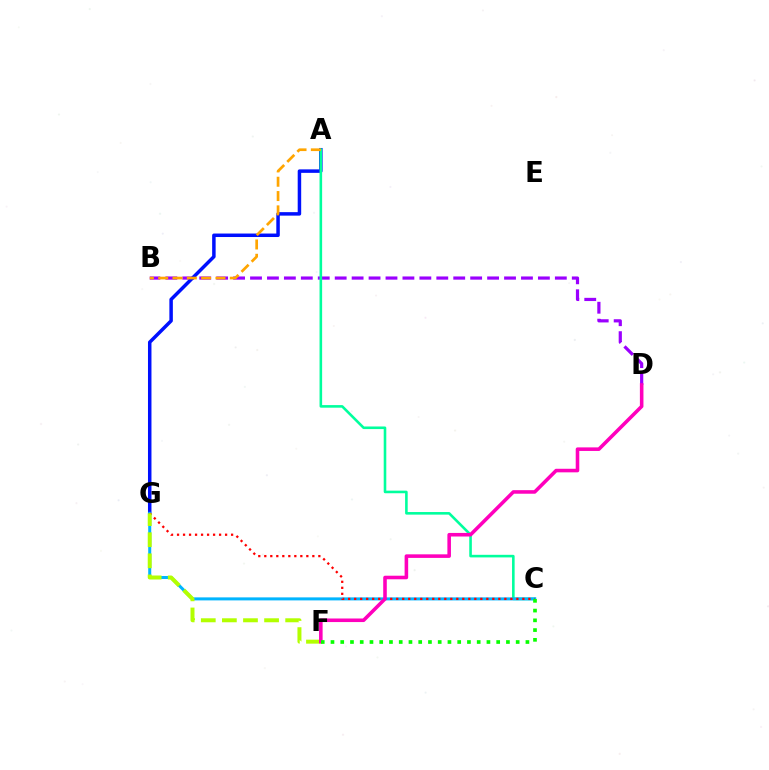{('B', 'D'): [{'color': '#9b00ff', 'line_style': 'dashed', 'thickness': 2.3}], ('A', 'G'): [{'color': '#0010ff', 'line_style': 'solid', 'thickness': 2.51}], ('A', 'C'): [{'color': '#00ff9d', 'line_style': 'solid', 'thickness': 1.87}], ('A', 'B'): [{'color': '#ffa500', 'line_style': 'dashed', 'thickness': 1.94}], ('C', 'G'): [{'color': '#00b5ff', 'line_style': 'solid', 'thickness': 2.17}, {'color': '#ff0000', 'line_style': 'dotted', 'thickness': 1.63}], ('F', 'G'): [{'color': '#b3ff00', 'line_style': 'dashed', 'thickness': 2.87}], ('D', 'F'): [{'color': '#ff00bd', 'line_style': 'solid', 'thickness': 2.57}], ('C', 'F'): [{'color': '#08ff00', 'line_style': 'dotted', 'thickness': 2.65}]}